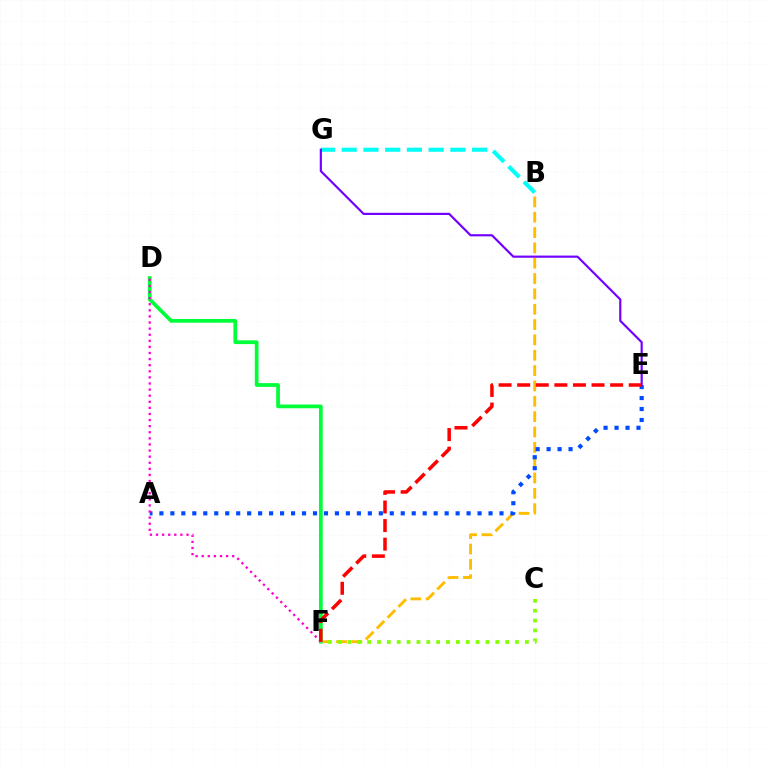{('B', 'G'): [{'color': '#00fff6', 'line_style': 'dashed', 'thickness': 2.95}], ('B', 'F'): [{'color': '#ffbd00', 'line_style': 'dashed', 'thickness': 2.08}], ('A', 'E'): [{'color': '#004bff', 'line_style': 'dotted', 'thickness': 2.98}], ('D', 'F'): [{'color': '#00ff39', 'line_style': 'solid', 'thickness': 2.7}, {'color': '#ff00cf', 'line_style': 'dotted', 'thickness': 1.66}], ('C', 'F'): [{'color': '#84ff00', 'line_style': 'dotted', 'thickness': 2.68}], ('E', 'G'): [{'color': '#7200ff', 'line_style': 'solid', 'thickness': 1.56}], ('E', 'F'): [{'color': '#ff0000', 'line_style': 'dashed', 'thickness': 2.53}]}